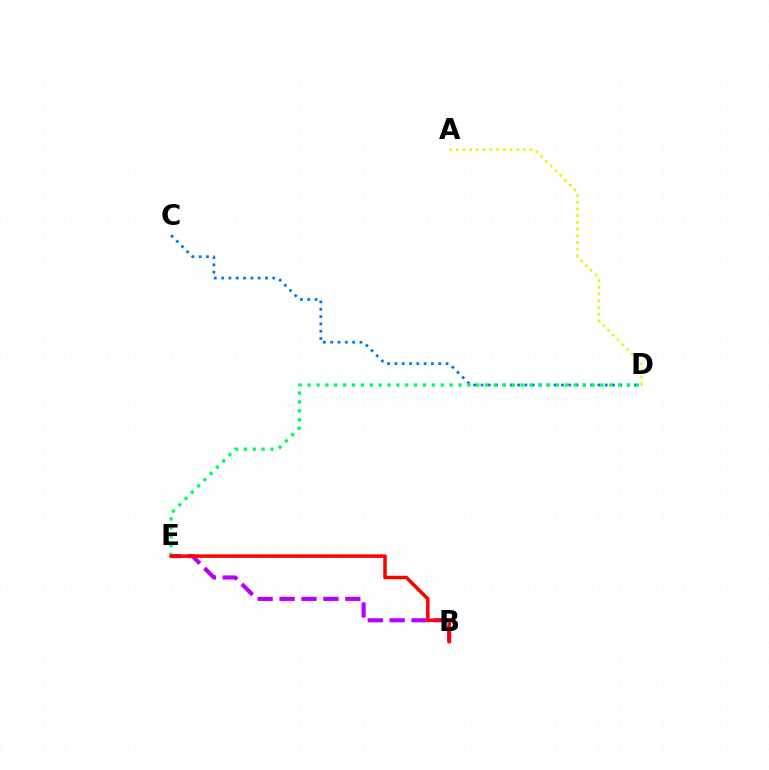{('C', 'D'): [{'color': '#0074ff', 'line_style': 'dotted', 'thickness': 1.99}], ('B', 'E'): [{'color': '#b900ff', 'line_style': 'dashed', 'thickness': 2.98}, {'color': '#ff0000', 'line_style': 'solid', 'thickness': 2.52}], ('A', 'D'): [{'color': '#d1ff00', 'line_style': 'dotted', 'thickness': 1.82}], ('D', 'E'): [{'color': '#00ff5c', 'line_style': 'dotted', 'thickness': 2.41}]}